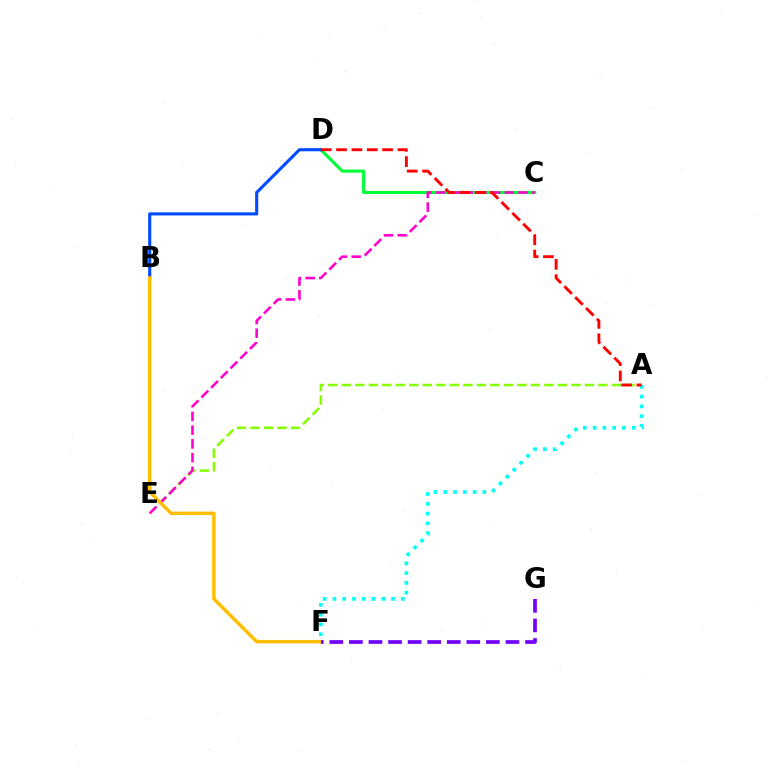{('C', 'D'): [{'color': '#00ff39', 'line_style': 'solid', 'thickness': 2.23}], ('A', 'E'): [{'color': '#84ff00', 'line_style': 'dashed', 'thickness': 1.83}], ('C', 'E'): [{'color': '#ff00cf', 'line_style': 'dashed', 'thickness': 1.86}], ('A', 'F'): [{'color': '#00fff6', 'line_style': 'dotted', 'thickness': 2.66}], ('B', 'D'): [{'color': '#004bff', 'line_style': 'solid', 'thickness': 2.24}], ('A', 'D'): [{'color': '#ff0000', 'line_style': 'dashed', 'thickness': 2.09}], ('B', 'F'): [{'color': '#ffbd00', 'line_style': 'solid', 'thickness': 2.47}], ('F', 'G'): [{'color': '#7200ff', 'line_style': 'dashed', 'thickness': 2.66}]}